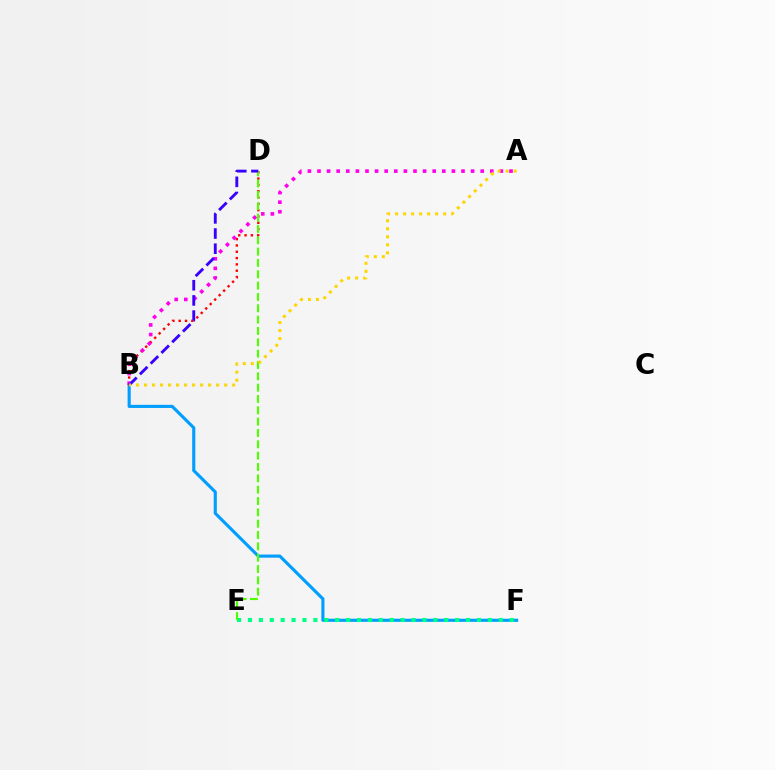{('B', 'D'): [{'color': '#ff0000', 'line_style': 'dotted', 'thickness': 1.72}, {'color': '#3700ff', 'line_style': 'dashed', 'thickness': 2.06}], ('B', 'F'): [{'color': '#009eff', 'line_style': 'solid', 'thickness': 2.25}], ('E', 'F'): [{'color': '#00ff86', 'line_style': 'dotted', 'thickness': 2.96}], ('A', 'B'): [{'color': '#ff00ed', 'line_style': 'dotted', 'thickness': 2.61}, {'color': '#ffd500', 'line_style': 'dotted', 'thickness': 2.18}], ('D', 'E'): [{'color': '#4fff00', 'line_style': 'dashed', 'thickness': 1.54}]}